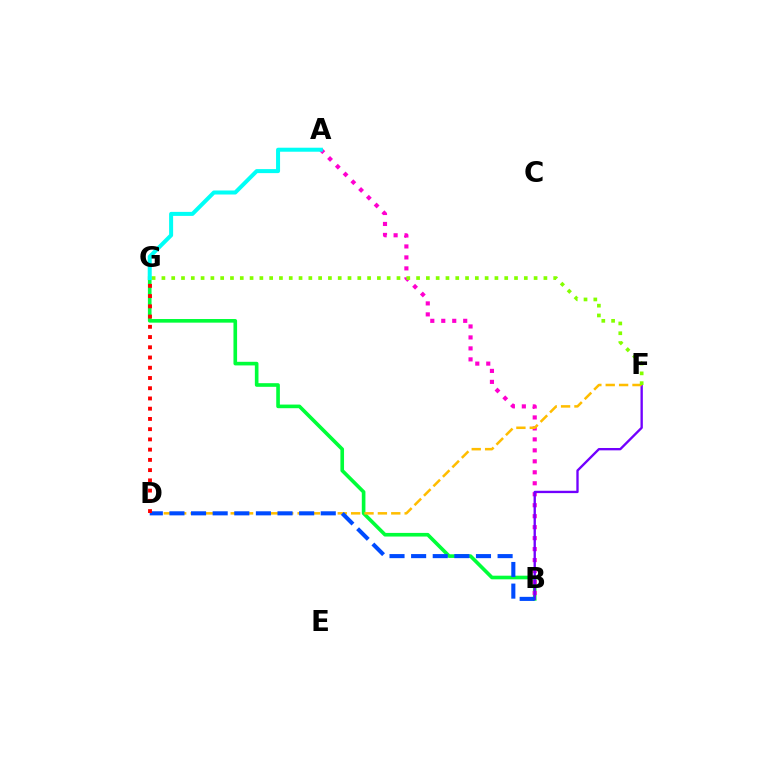{('B', 'G'): [{'color': '#00ff39', 'line_style': 'solid', 'thickness': 2.61}], ('A', 'B'): [{'color': '#ff00cf', 'line_style': 'dotted', 'thickness': 2.98}], ('B', 'F'): [{'color': '#7200ff', 'line_style': 'solid', 'thickness': 1.69}], ('D', 'F'): [{'color': '#ffbd00', 'line_style': 'dashed', 'thickness': 1.82}], ('B', 'D'): [{'color': '#004bff', 'line_style': 'dashed', 'thickness': 2.94}], ('F', 'G'): [{'color': '#84ff00', 'line_style': 'dotted', 'thickness': 2.66}], ('A', 'G'): [{'color': '#00fff6', 'line_style': 'solid', 'thickness': 2.89}], ('D', 'G'): [{'color': '#ff0000', 'line_style': 'dotted', 'thickness': 2.78}]}